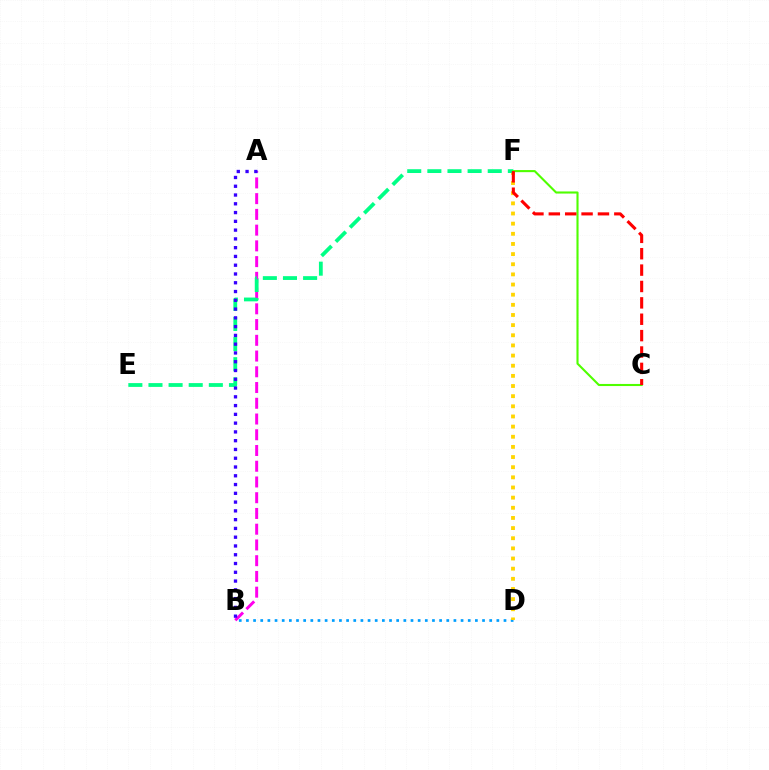{('B', 'D'): [{'color': '#009eff', 'line_style': 'dotted', 'thickness': 1.94}], ('A', 'B'): [{'color': '#ff00ed', 'line_style': 'dashed', 'thickness': 2.14}, {'color': '#3700ff', 'line_style': 'dotted', 'thickness': 2.38}], ('D', 'F'): [{'color': '#ffd500', 'line_style': 'dotted', 'thickness': 2.76}], ('E', 'F'): [{'color': '#00ff86', 'line_style': 'dashed', 'thickness': 2.73}], ('C', 'F'): [{'color': '#4fff00', 'line_style': 'solid', 'thickness': 1.51}, {'color': '#ff0000', 'line_style': 'dashed', 'thickness': 2.23}]}